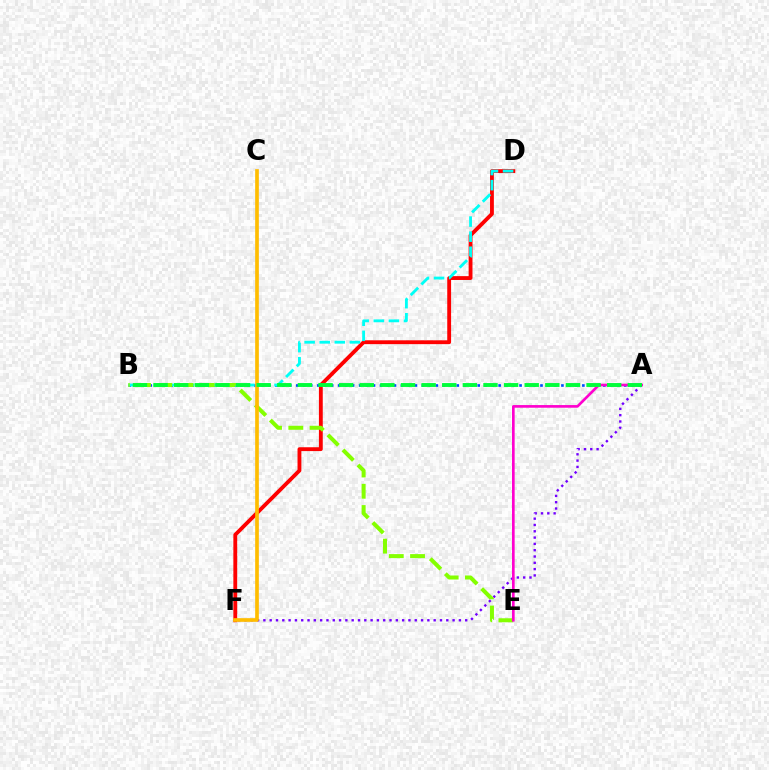{('A', 'F'): [{'color': '#7200ff', 'line_style': 'dotted', 'thickness': 1.71}], ('D', 'F'): [{'color': '#ff0000', 'line_style': 'solid', 'thickness': 2.77}], ('A', 'B'): [{'color': '#004bff', 'line_style': 'dotted', 'thickness': 1.9}, {'color': '#00ff39', 'line_style': 'dashed', 'thickness': 2.8}], ('B', 'D'): [{'color': '#00fff6', 'line_style': 'dashed', 'thickness': 2.05}], ('B', 'E'): [{'color': '#84ff00', 'line_style': 'dashed', 'thickness': 2.89}], ('A', 'E'): [{'color': '#ff00cf', 'line_style': 'solid', 'thickness': 1.91}], ('C', 'F'): [{'color': '#ffbd00', 'line_style': 'solid', 'thickness': 2.64}]}